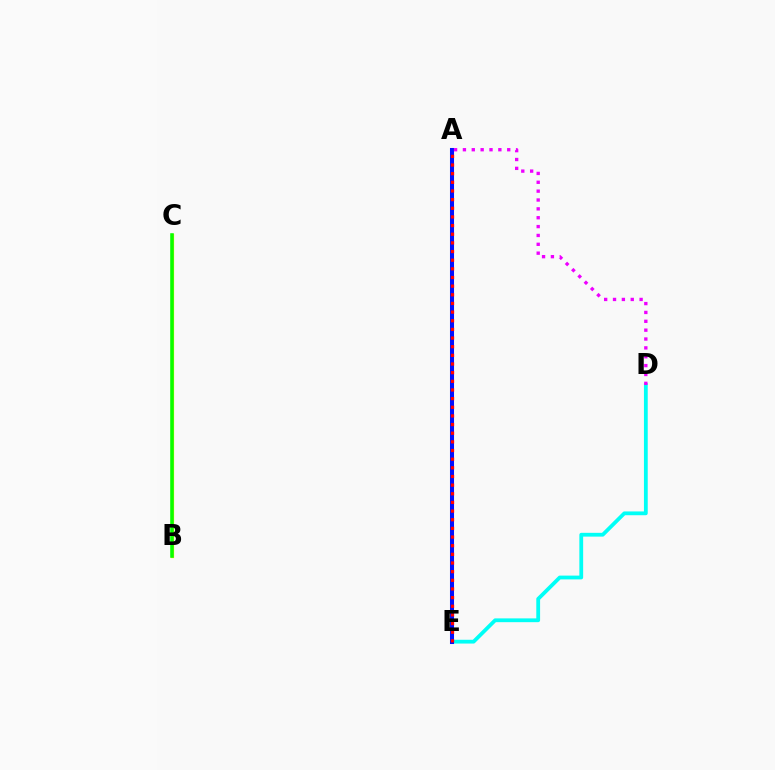{('B', 'C'): [{'color': '#fcf500', 'line_style': 'solid', 'thickness': 2.35}, {'color': '#08ff00', 'line_style': 'solid', 'thickness': 2.56}], ('D', 'E'): [{'color': '#00fff6', 'line_style': 'solid', 'thickness': 2.73}], ('A', 'E'): [{'color': '#0010ff', 'line_style': 'solid', 'thickness': 2.91}, {'color': '#ff0000', 'line_style': 'dotted', 'thickness': 2.35}], ('A', 'D'): [{'color': '#ee00ff', 'line_style': 'dotted', 'thickness': 2.41}]}